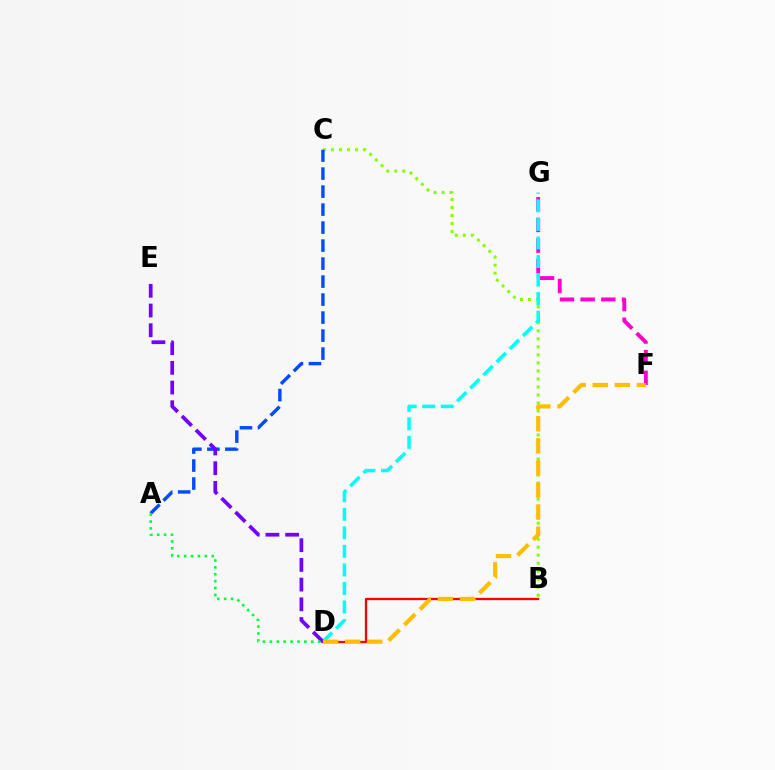{('B', 'C'): [{'color': '#84ff00', 'line_style': 'dotted', 'thickness': 2.18}], ('B', 'D'): [{'color': '#ff0000', 'line_style': 'solid', 'thickness': 1.63}], ('F', 'G'): [{'color': '#ff00cf', 'line_style': 'dashed', 'thickness': 2.81}], ('D', 'G'): [{'color': '#00fff6', 'line_style': 'dashed', 'thickness': 2.52}], ('A', 'C'): [{'color': '#004bff', 'line_style': 'dashed', 'thickness': 2.45}], ('D', 'E'): [{'color': '#7200ff', 'line_style': 'dashed', 'thickness': 2.68}], ('A', 'D'): [{'color': '#00ff39', 'line_style': 'dotted', 'thickness': 1.87}], ('D', 'F'): [{'color': '#ffbd00', 'line_style': 'dashed', 'thickness': 3.0}]}